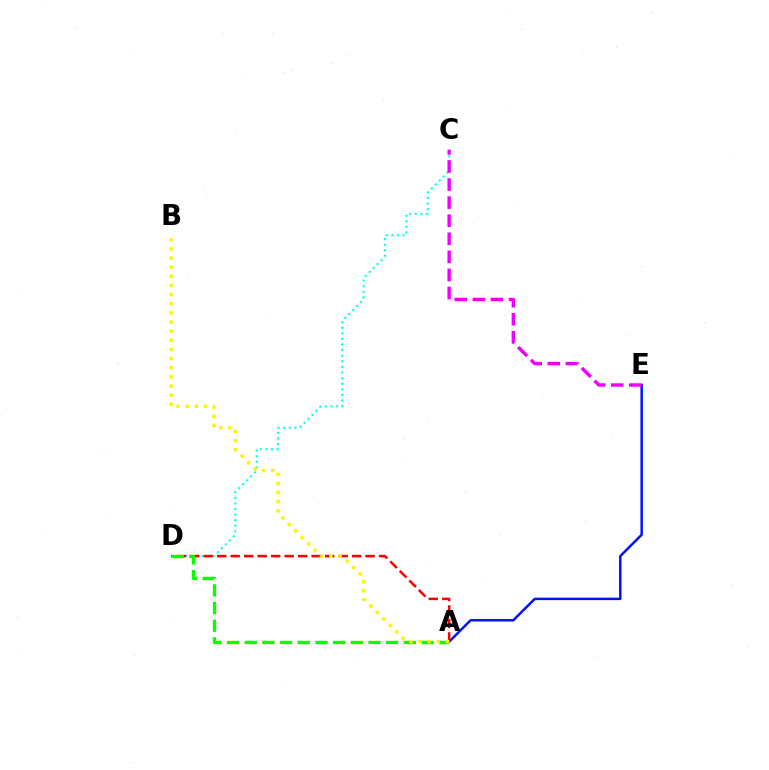{('C', 'D'): [{'color': '#00fff6', 'line_style': 'dotted', 'thickness': 1.52}], ('A', 'E'): [{'color': '#0010ff', 'line_style': 'solid', 'thickness': 1.77}], ('A', 'D'): [{'color': '#ff0000', 'line_style': 'dashed', 'thickness': 1.83}, {'color': '#08ff00', 'line_style': 'dashed', 'thickness': 2.4}], ('C', 'E'): [{'color': '#ee00ff', 'line_style': 'dashed', 'thickness': 2.46}], ('A', 'B'): [{'color': '#fcf500', 'line_style': 'dotted', 'thickness': 2.48}]}